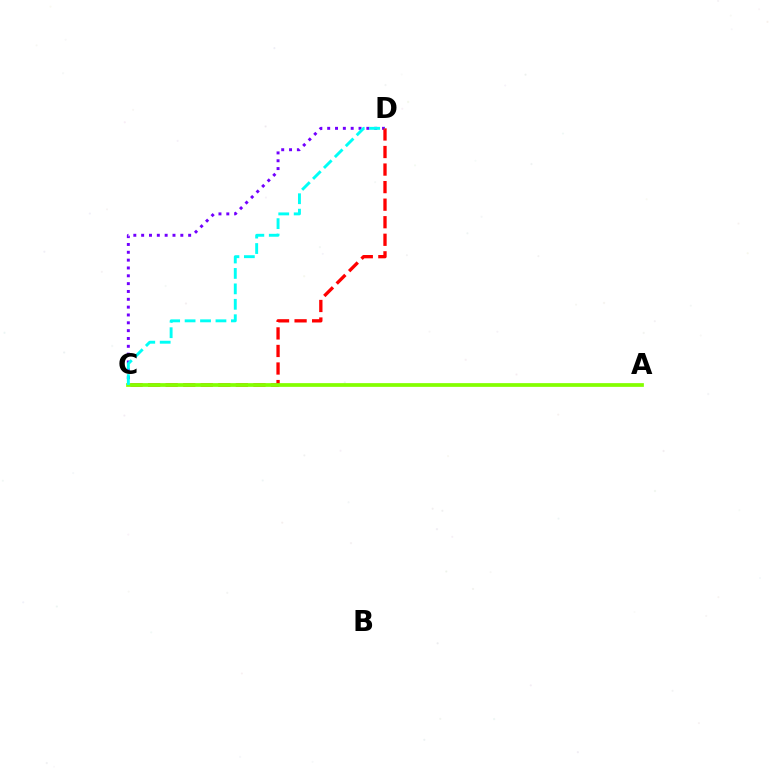{('C', 'D'): [{'color': '#7200ff', 'line_style': 'dotted', 'thickness': 2.13}, {'color': '#ff0000', 'line_style': 'dashed', 'thickness': 2.38}, {'color': '#00fff6', 'line_style': 'dashed', 'thickness': 2.1}], ('A', 'C'): [{'color': '#84ff00', 'line_style': 'solid', 'thickness': 2.68}]}